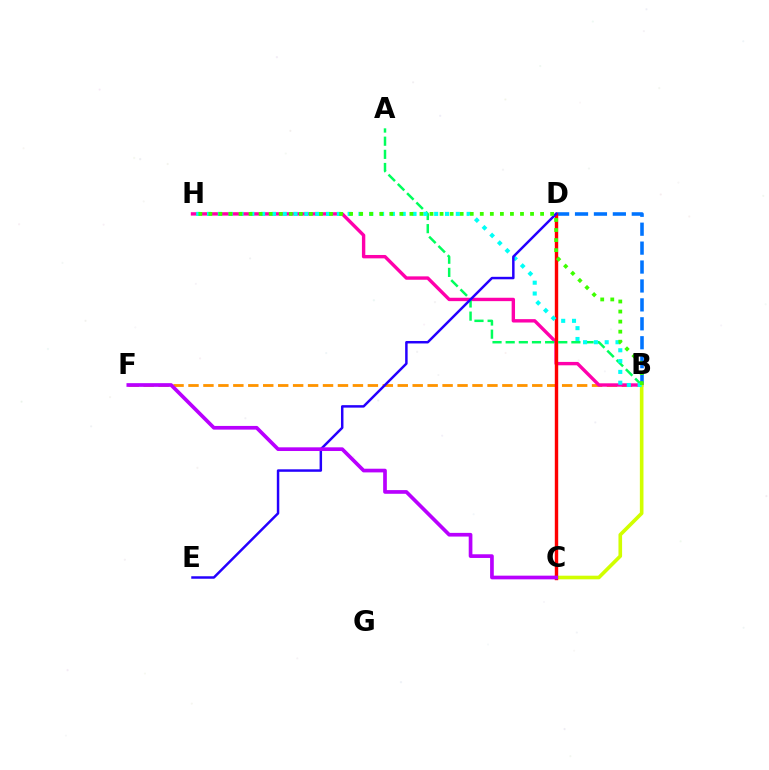{('B', 'F'): [{'color': '#ff9400', 'line_style': 'dashed', 'thickness': 2.03}], ('B', 'D'): [{'color': '#0074ff', 'line_style': 'dashed', 'thickness': 2.57}], ('B', 'H'): [{'color': '#ff00ac', 'line_style': 'solid', 'thickness': 2.44}, {'color': '#00fff6', 'line_style': 'dotted', 'thickness': 2.94}, {'color': '#3dff00', 'line_style': 'dotted', 'thickness': 2.73}], ('B', 'C'): [{'color': '#d1ff00', 'line_style': 'solid', 'thickness': 2.61}], ('C', 'D'): [{'color': '#ff0000', 'line_style': 'solid', 'thickness': 2.45}], ('A', 'B'): [{'color': '#00ff5c', 'line_style': 'dashed', 'thickness': 1.79}], ('D', 'E'): [{'color': '#2500ff', 'line_style': 'solid', 'thickness': 1.78}], ('C', 'F'): [{'color': '#b900ff', 'line_style': 'solid', 'thickness': 2.65}]}